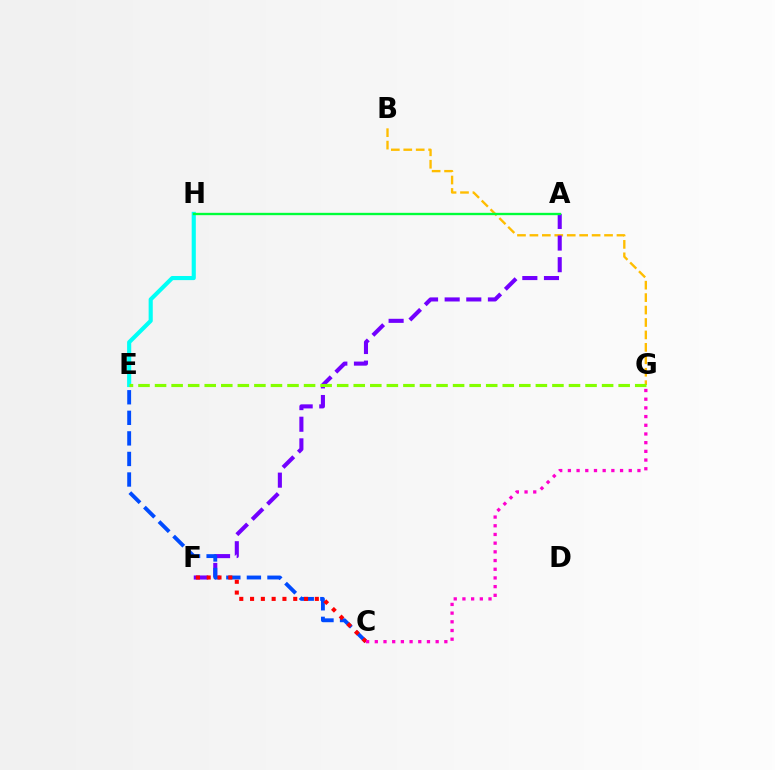{('B', 'G'): [{'color': '#ffbd00', 'line_style': 'dashed', 'thickness': 1.69}], ('A', 'F'): [{'color': '#7200ff', 'line_style': 'dashed', 'thickness': 2.94}], ('E', 'H'): [{'color': '#00fff6', 'line_style': 'solid', 'thickness': 2.97}], ('C', 'E'): [{'color': '#004bff', 'line_style': 'dashed', 'thickness': 2.79}], ('E', 'G'): [{'color': '#84ff00', 'line_style': 'dashed', 'thickness': 2.25}], ('C', 'F'): [{'color': '#ff0000', 'line_style': 'dotted', 'thickness': 2.93}], ('A', 'H'): [{'color': '#00ff39', 'line_style': 'solid', 'thickness': 1.69}], ('C', 'G'): [{'color': '#ff00cf', 'line_style': 'dotted', 'thickness': 2.36}]}